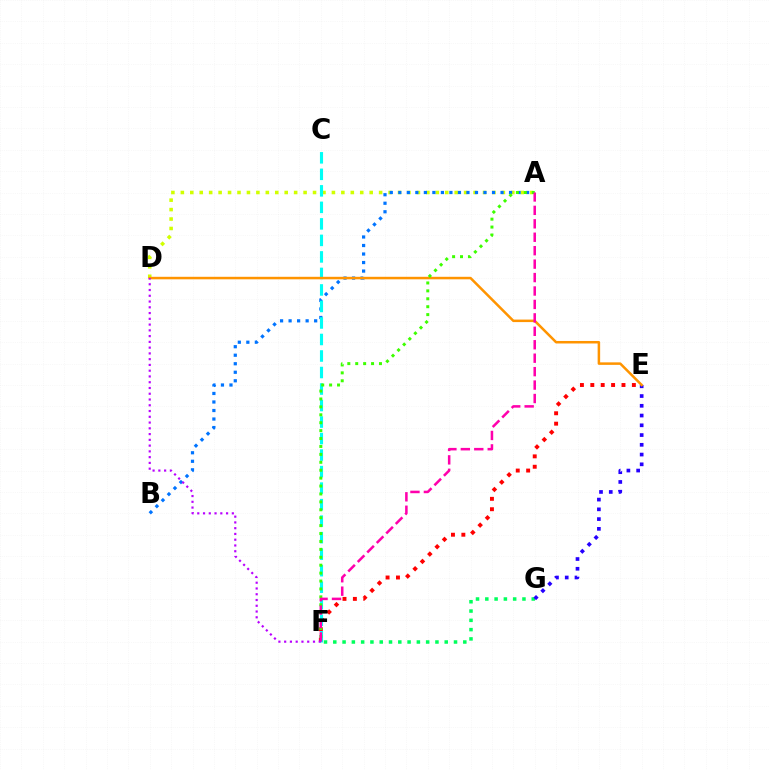{('A', 'D'): [{'color': '#d1ff00', 'line_style': 'dotted', 'thickness': 2.57}], ('A', 'B'): [{'color': '#0074ff', 'line_style': 'dotted', 'thickness': 2.31}], ('F', 'G'): [{'color': '#00ff5c', 'line_style': 'dotted', 'thickness': 2.52}], ('E', 'F'): [{'color': '#ff0000', 'line_style': 'dotted', 'thickness': 2.82}], ('E', 'G'): [{'color': '#2500ff', 'line_style': 'dotted', 'thickness': 2.65}], ('C', 'F'): [{'color': '#00fff6', 'line_style': 'dashed', 'thickness': 2.24}], ('D', 'E'): [{'color': '#ff9400', 'line_style': 'solid', 'thickness': 1.81}], ('A', 'F'): [{'color': '#3dff00', 'line_style': 'dotted', 'thickness': 2.15}, {'color': '#ff00ac', 'line_style': 'dashed', 'thickness': 1.83}], ('D', 'F'): [{'color': '#b900ff', 'line_style': 'dotted', 'thickness': 1.57}]}